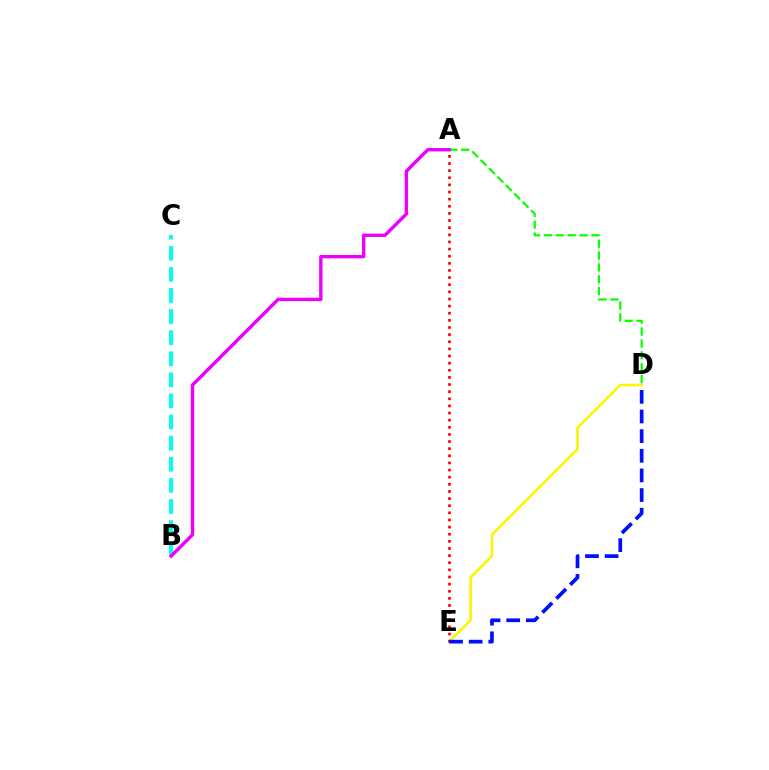{('A', 'D'): [{'color': '#08ff00', 'line_style': 'dashed', 'thickness': 1.61}], ('B', 'C'): [{'color': '#00fff6', 'line_style': 'dashed', 'thickness': 2.87}], ('D', 'E'): [{'color': '#fcf500', 'line_style': 'solid', 'thickness': 1.85}, {'color': '#0010ff', 'line_style': 'dashed', 'thickness': 2.67}], ('A', 'E'): [{'color': '#ff0000', 'line_style': 'dotted', 'thickness': 1.94}], ('A', 'B'): [{'color': '#ee00ff', 'line_style': 'solid', 'thickness': 2.44}]}